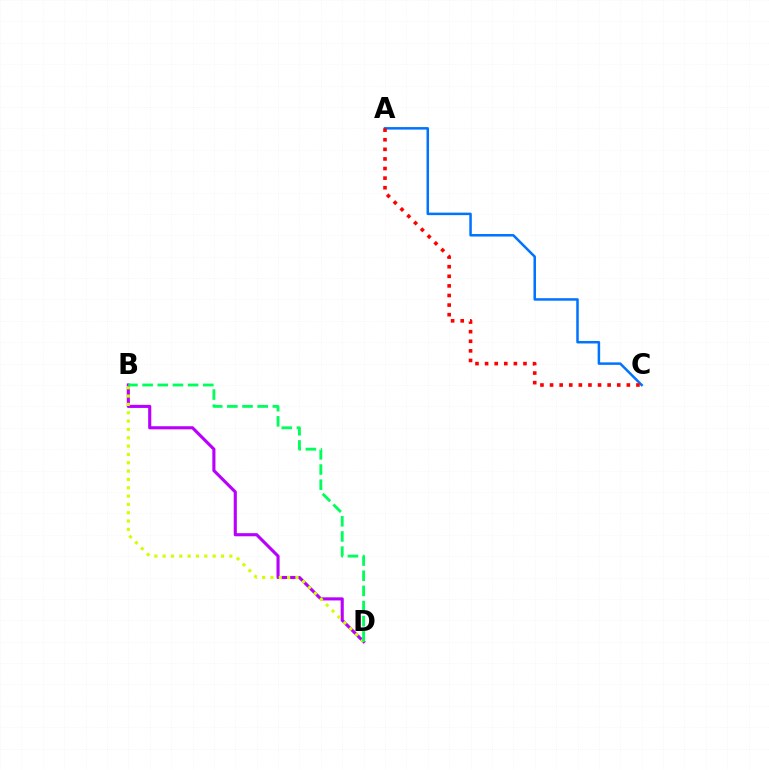{('A', 'C'): [{'color': '#0074ff', 'line_style': 'solid', 'thickness': 1.81}, {'color': '#ff0000', 'line_style': 'dotted', 'thickness': 2.61}], ('B', 'D'): [{'color': '#b900ff', 'line_style': 'solid', 'thickness': 2.24}, {'color': '#d1ff00', 'line_style': 'dotted', 'thickness': 2.26}, {'color': '#00ff5c', 'line_style': 'dashed', 'thickness': 2.06}]}